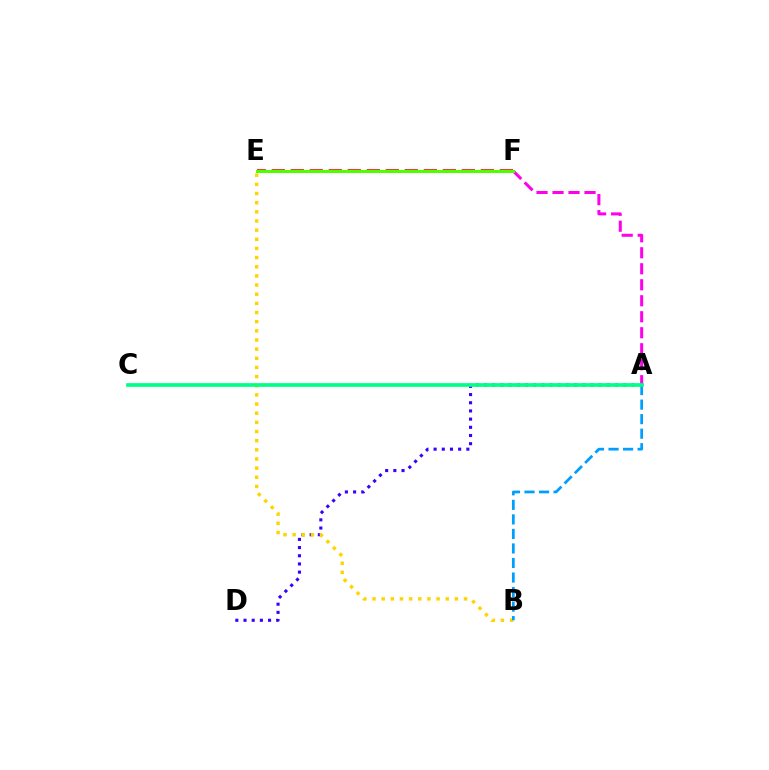{('A', 'D'): [{'color': '#3700ff', 'line_style': 'dotted', 'thickness': 2.22}], ('B', 'E'): [{'color': '#ffd500', 'line_style': 'dotted', 'thickness': 2.49}], ('A', 'F'): [{'color': '#ff00ed', 'line_style': 'dashed', 'thickness': 2.17}], ('E', 'F'): [{'color': '#ff0000', 'line_style': 'dashed', 'thickness': 2.58}, {'color': '#4fff00', 'line_style': 'solid', 'thickness': 2.19}], ('A', 'B'): [{'color': '#009eff', 'line_style': 'dashed', 'thickness': 1.97}], ('A', 'C'): [{'color': '#00ff86', 'line_style': 'solid', 'thickness': 2.66}]}